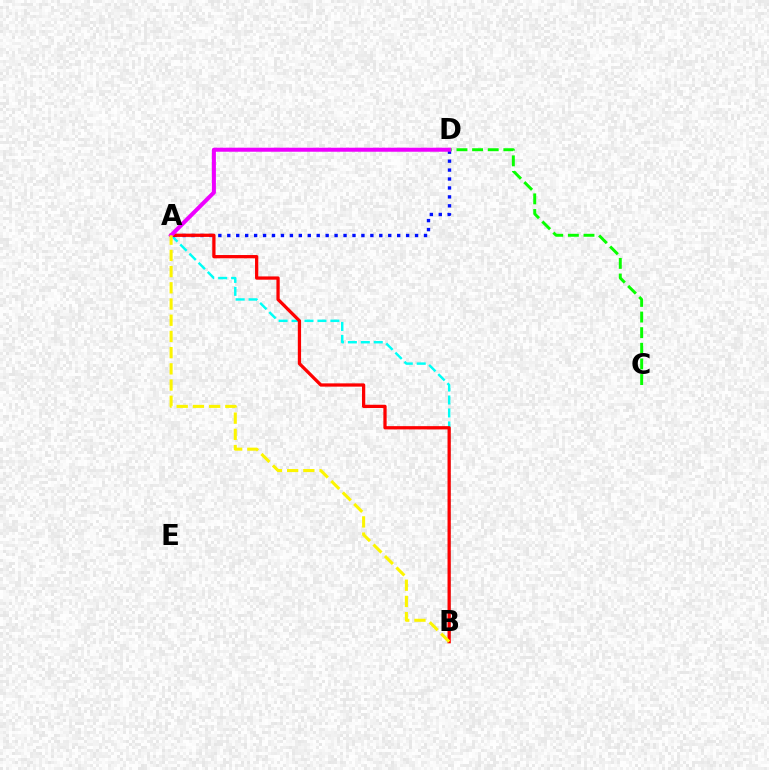{('C', 'D'): [{'color': '#08ff00', 'line_style': 'dashed', 'thickness': 2.12}], ('A', 'B'): [{'color': '#00fff6', 'line_style': 'dashed', 'thickness': 1.76}, {'color': '#ff0000', 'line_style': 'solid', 'thickness': 2.35}, {'color': '#fcf500', 'line_style': 'dashed', 'thickness': 2.2}], ('A', 'D'): [{'color': '#0010ff', 'line_style': 'dotted', 'thickness': 2.43}, {'color': '#ee00ff', 'line_style': 'solid', 'thickness': 2.9}]}